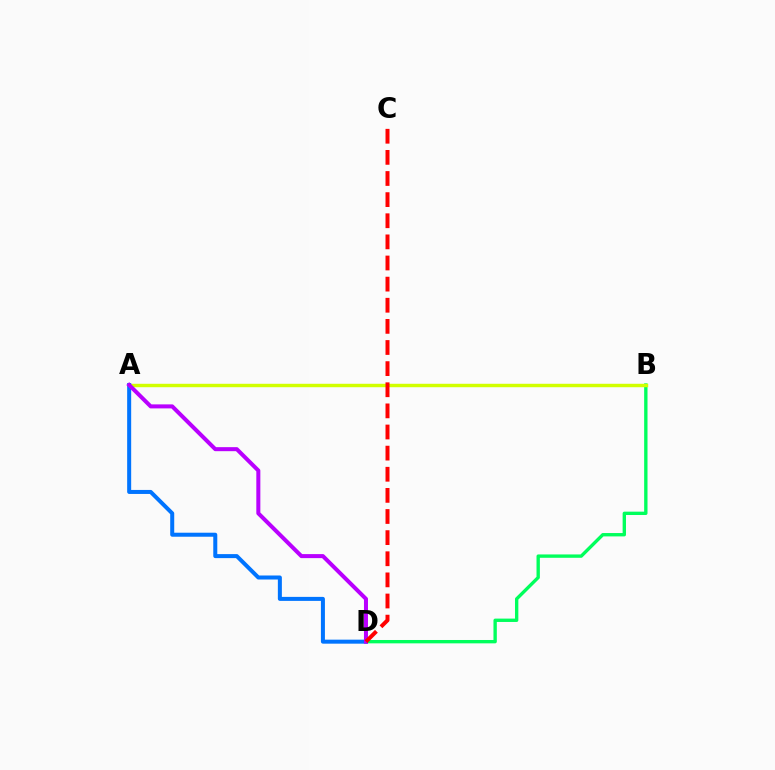{('B', 'D'): [{'color': '#00ff5c', 'line_style': 'solid', 'thickness': 2.42}], ('A', 'B'): [{'color': '#d1ff00', 'line_style': 'solid', 'thickness': 2.47}], ('A', 'D'): [{'color': '#0074ff', 'line_style': 'solid', 'thickness': 2.89}, {'color': '#b900ff', 'line_style': 'solid', 'thickness': 2.89}], ('C', 'D'): [{'color': '#ff0000', 'line_style': 'dashed', 'thickness': 2.87}]}